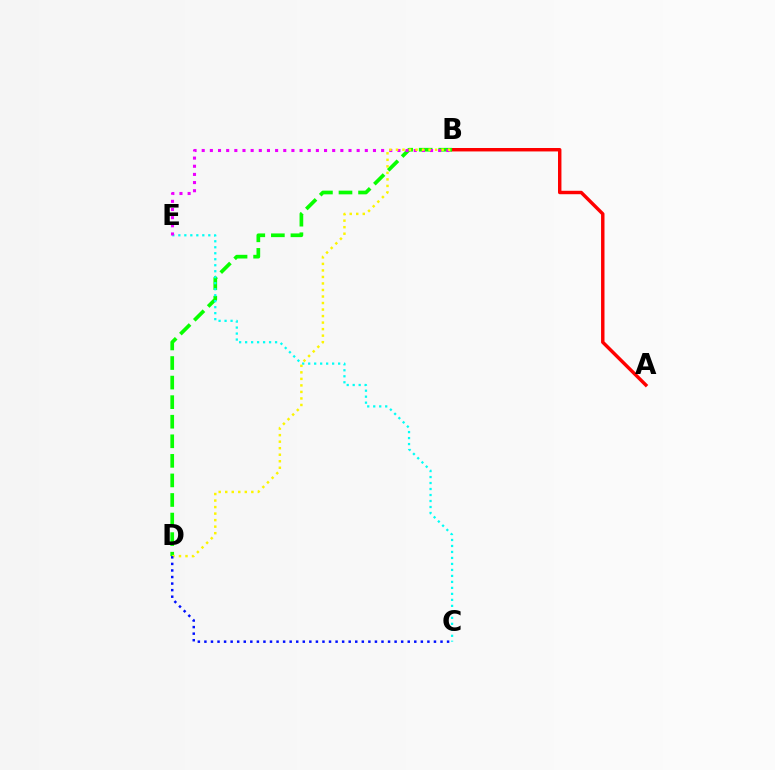{('A', 'B'): [{'color': '#ff0000', 'line_style': 'solid', 'thickness': 2.47}], ('B', 'D'): [{'color': '#08ff00', 'line_style': 'dashed', 'thickness': 2.66}, {'color': '#fcf500', 'line_style': 'dotted', 'thickness': 1.77}], ('C', 'E'): [{'color': '#00fff6', 'line_style': 'dotted', 'thickness': 1.63}], ('B', 'E'): [{'color': '#ee00ff', 'line_style': 'dotted', 'thickness': 2.22}], ('C', 'D'): [{'color': '#0010ff', 'line_style': 'dotted', 'thickness': 1.78}]}